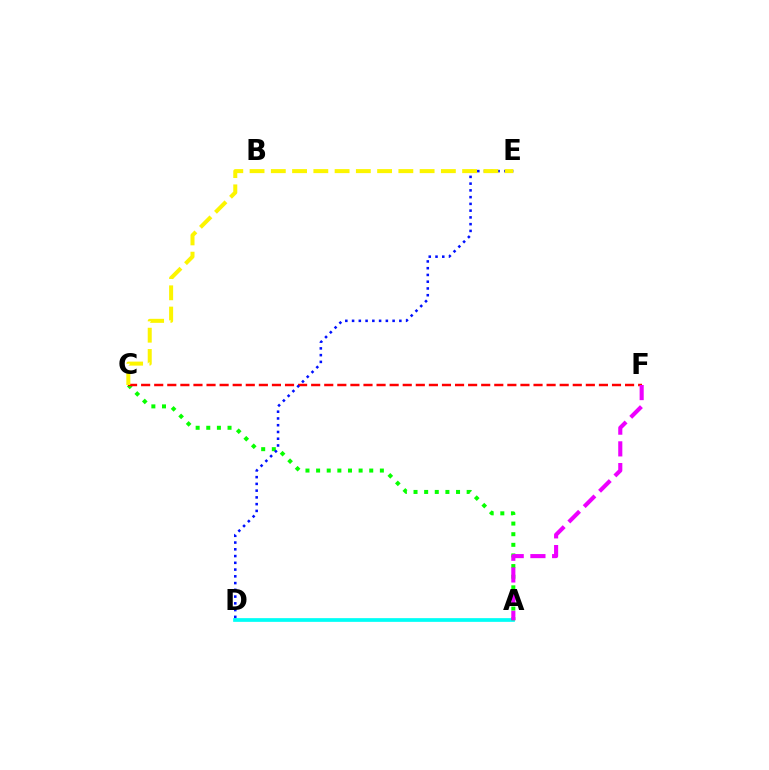{('A', 'D'): [{'color': '#00fff6', 'line_style': 'solid', 'thickness': 2.67}], ('A', 'C'): [{'color': '#08ff00', 'line_style': 'dotted', 'thickness': 2.89}], ('C', 'F'): [{'color': '#ff0000', 'line_style': 'dashed', 'thickness': 1.78}], ('D', 'E'): [{'color': '#0010ff', 'line_style': 'dotted', 'thickness': 1.83}], ('C', 'E'): [{'color': '#fcf500', 'line_style': 'dashed', 'thickness': 2.89}], ('A', 'F'): [{'color': '#ee00ff', 'line_style': 'dashed', 'thickness': 2.95}]}